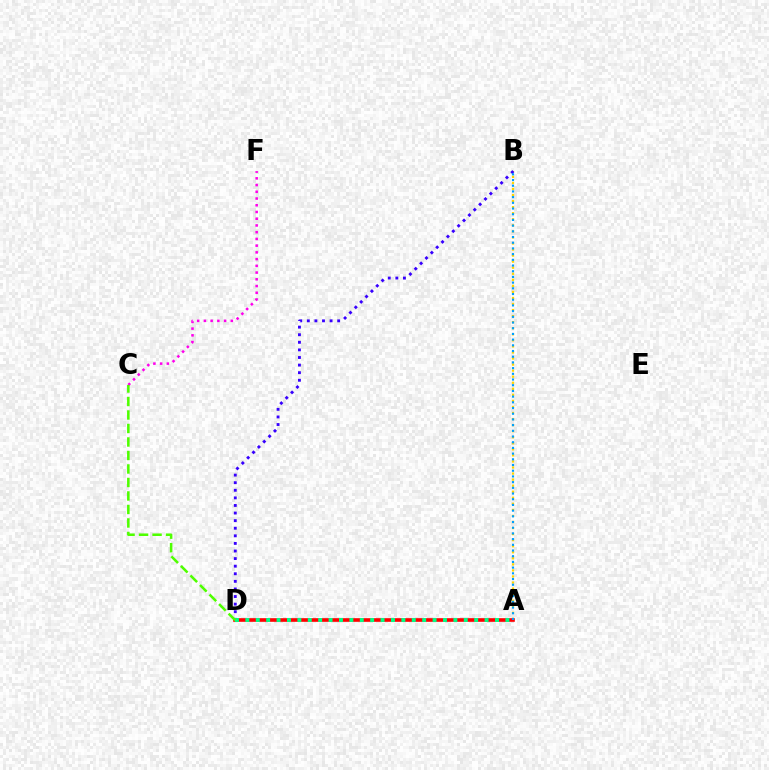{('A', 'B'): [{'color': '#ffd500', 'line_style': 'dotted', 'thickness': 1.64}, {'color': '#009eff', 'line_style': 'dotted', 'thickness': 1.55}], ('B', 'D'): [{'color': '#3700ff', 'line_style': 'dotted', 'thickness': 2.06}], ('A', 'D'): [{'color': '#ff0000', 'line_style': 'solid', 'thickness': 2.62}, {'color': '#00ff86', 'line_style': 'dotted', 'thickness': 2.83}], ('C', 'F'): [{'color': '#ff00ed', 'line_style': 'dotted', 'thickness': 1.83}], ('C', 'D'): [{'color': '#4fff00', 'line_style': 'dashed', 'thickness': 1.83}]}